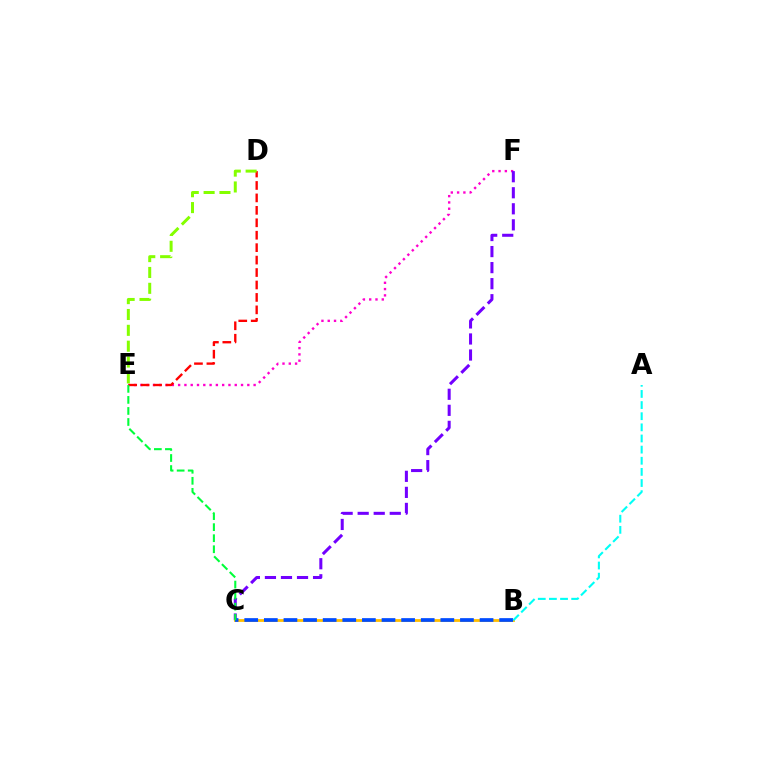{('E', 'F'): [{'color': '#ff00cf', 'line_style': 'dotted', 'thickness': 1.71}], ('C', 'F'): [{'color': '#7200ff', 'line_style': 'dashed', 'thickness': 2.18}], ('D', 'E'): [{'color': '#ff0000', 'line_style': 'dashed', 'thickness': 1.69}, {'color': '#84ff00', 'line_style': 'dashed', 'thickness': 2.15}], ('B', 'C'): [{'color': '#ffbd00', 'line_style': 'solid', 'thickness': 2.02}, {'color': '#004bff', 'line_style': 'dashed', 'thickness': 2.66}], ('A', 'B'): [{'color': '#00fff6', 'line_style': 'dashed', 'thickness': 1.51}], ('C', 'E'): [{'color': '#00ff39', 'line_style': 'dashed', 'thickness': 1.5}]}